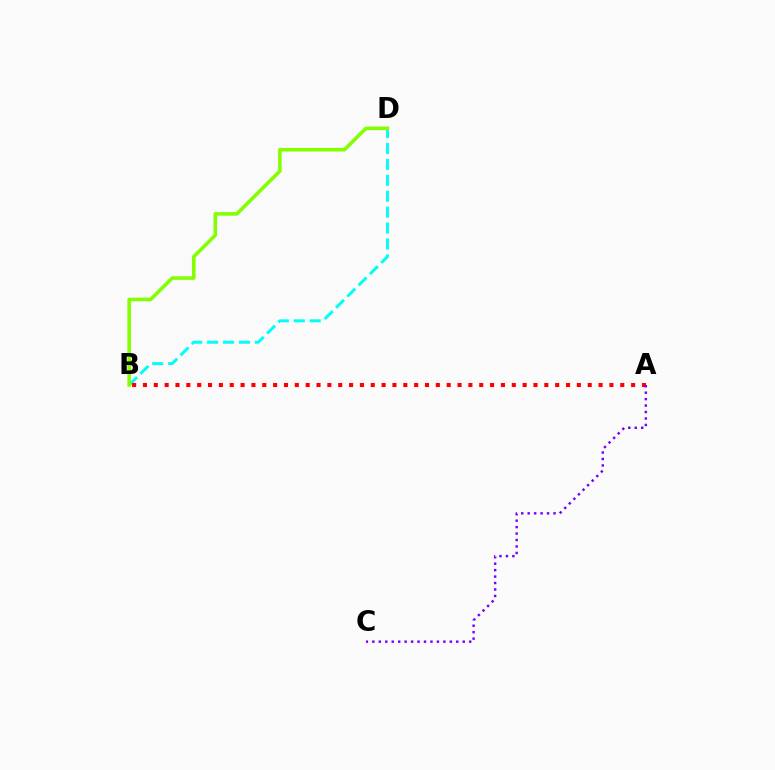{('B', 'D'): [{'color': '#00fff6', 'line_style': 'dashed', 'thickness': 2.16}, {'color': '#84ff00', 'line_style': 'solid', 'thickness': 2.57}], ('A', 'B'): [{'color': '#ff0000', 'line_style': 'dotted', 'thickness': 2.95}], ('A', 'C'): [{'color': '#7200ff', 'line_style': 'dotted', 'thickness': 1.75}]}